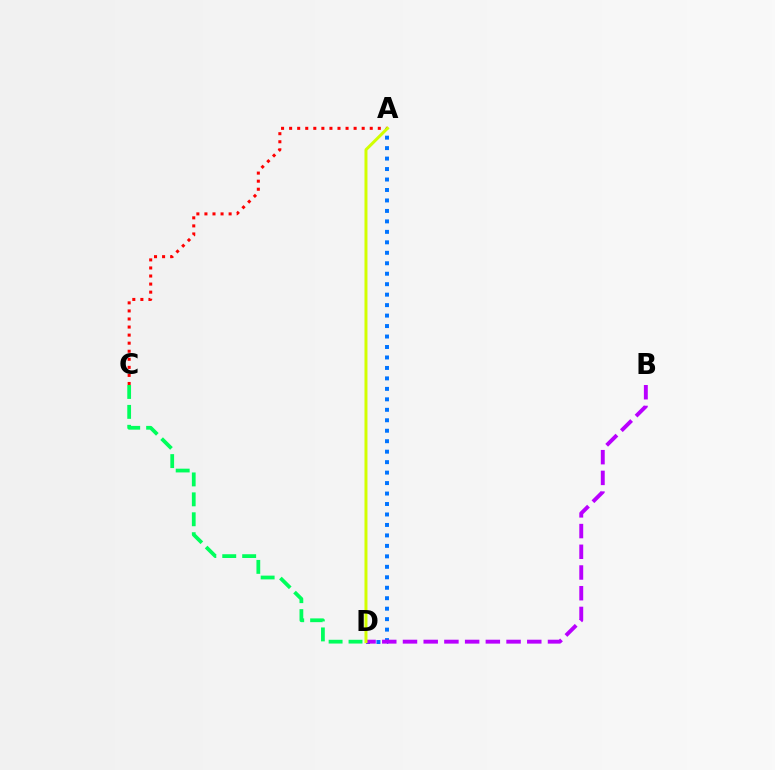{('A', 'D'): [{'color': '#0074ff', 'line_style': 'dotted', 'thickness': 2.84}, {'color': '#d1ff00', 'line_style': 'solid', 'thickness': 2.14}], ('A', 'C'): [{'color': '#ff0000', 'line_style': 'dotted', 'thickness': 2.19}], ('C', 'D'): [{'color': '#00ff5c', 'line_style': 'dashed', 'thickness': 2.71}], ('B', 'D'): [{'color': '#b900ff', 'line_style': 'dashed', 'thickness': 2.81}]}